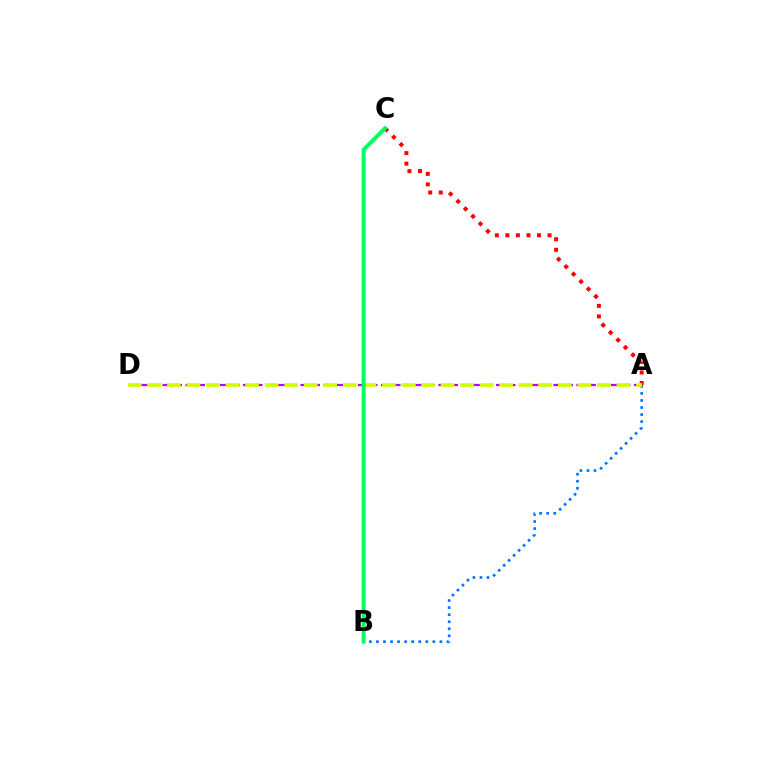{('A', 'C'): [{'color': '#ff0000', 'line_style': 'dotted', 'thickness': 2.86}], ('A', 'D'): [{'color': '#b900ff', 'line_style': 'dashed', 'thickness': 1.56}, {'color': '#d1ff00', 'line_style': 'dashed', 'thickness': 2.66}], ('A', 'B'): [{'color': '#0074ff', 'line_style': 'dotted', 'thickness': 1.92}], ('B', 'C'): [{'color': '#00ff5c', 'line_style': 'solid', 'thickness': 2.84}]}